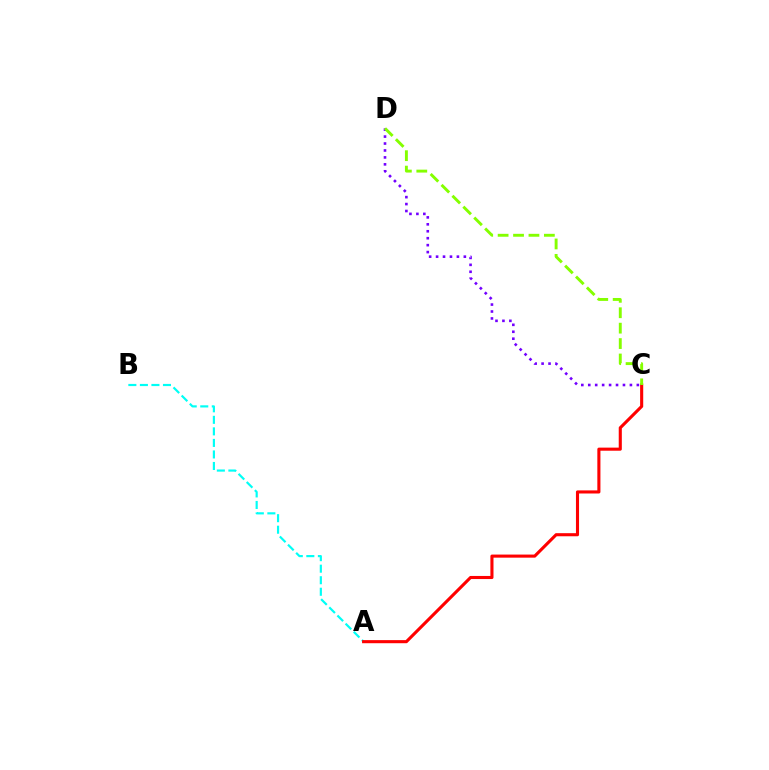{('C', 'D'): [{'color': '#7200ff', 'line_style': 'dotted', 'thickness': 1.89}, {'color': '#84ff00', 'line_style': 'dashed', 'thickness': 2.09}], ('A', 'B'): [{'color': '#00fff6', 'line_style': 'dashed', 'thickness': 1.57}], ('A', 'C'): [{'color': '#ff0000', 'line_style': 'solid', 'thickness': 2.23}]}